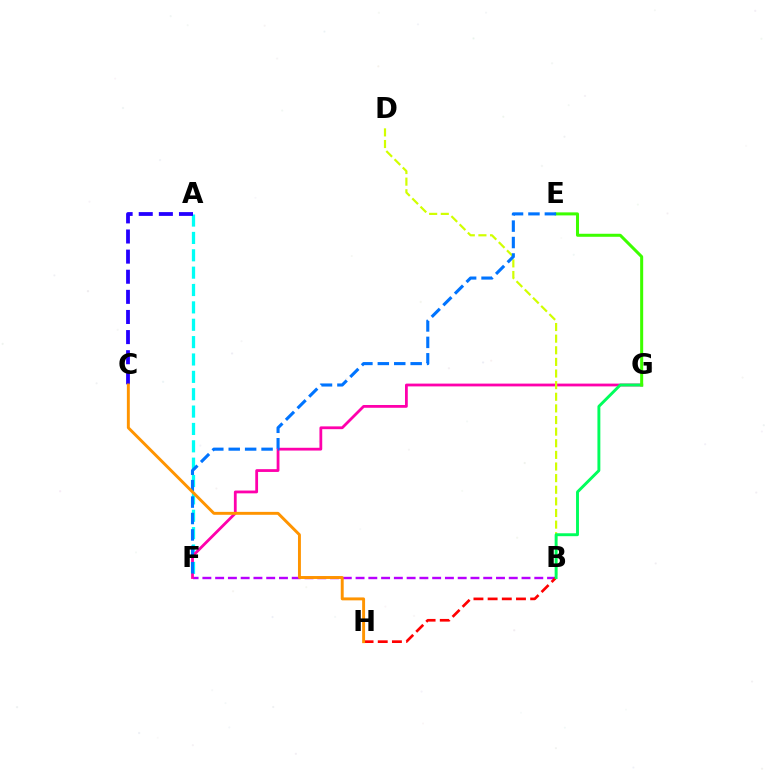{('B', 'F'): [{'color': '#b900ff', 'line_style': 'dashed', 'thickness': 1.73}], ('A', 'F'): [{'color': '#00fff6', 'line_style': 'dashed', 'thickness': 2.36}], ('F', 'G'): [{'color': '#ff00ac', 'line_style': 'solid', 'thickness': 2.01}], ('B', 'H'): [{'color': '#ff0000', 'line_style': 'dashed', 'thickness': 1.93}], ('B', 'D'): [{'color': '#d1ff00', 'line_style': 'dashed', 'thickness': 1.58}], ('B', 'G'): [{'color': '#00ff5c', 'line_style': 'solid', 'thickness': 2.1}], ('A', 'C'): [{'color': '#2500ff', 'line_style': 'dashed', 'thickness': 2.73}], ('E', 'G'): [{'color': '#3dff00', 'line_style': 'solid', 'thickness': 2.18}], ('E', 'F'): [{'color': '#0074ff', 'line_style': 'dashed', 'thickness': 2.23}], ('C', 'H'): [{'color': '#ff9400', 'line_style': 'solid', 'thickness': 2.11}]}